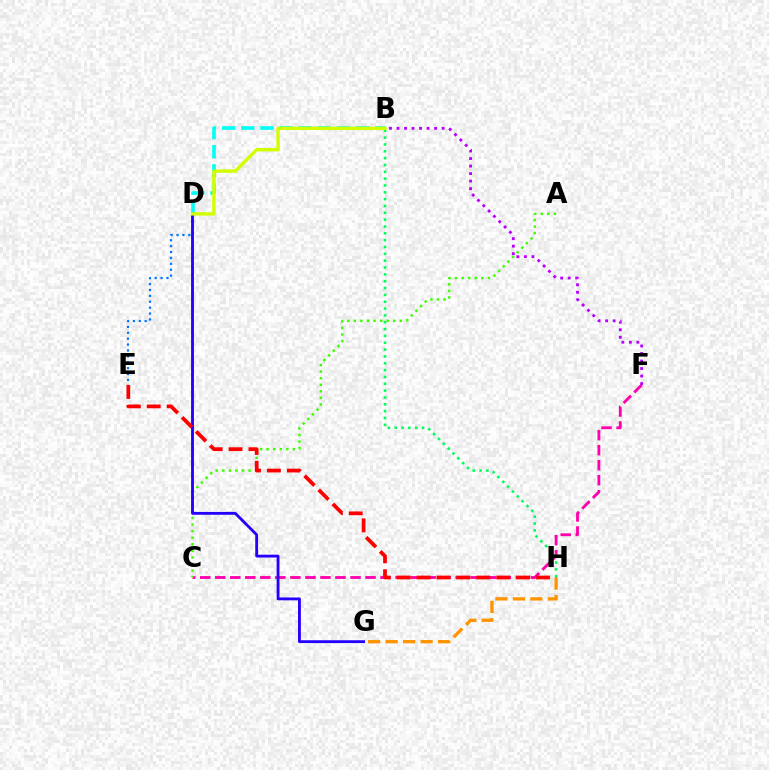{('C', 'F'): [{'color': '#ff00ac', 'line_style': 'dashed', 'thickness': 2.04}], ('G', 'H'): [{'color': '#ff9400', 'line_style': 'dashed', 'thickness': 2.38}], ('B', 'H'): [{'color': '#00ff5c', 'line_style': 'dotted', 'thickness': 1.86}], ('B', 'D'): [{'color': '#00fff6', 'line_style': 'dashed', 'thickness': 2.6}, {'color': '#d1ff00', 'line_style': 'solid', 'thickness': 2.44}], ('D', 'E'): [{'color': '#0074ff', 'line_style': 'dotted', 'thickness': 1.6}], ('A', 'C'): [{'color': '#3dff00', 'line_style': 'dotted', 'thickness': 1.79}], ('D', 'G'): [{'color': '#2500ff', 'line_style': 'solid', 'thickness': 2.05}], ('E', 'H'): [{'color': '#ff0000', 'line_style': 'dashed', 'thickness': 2.7}], ('B', 'F'): [{'color': '#b900ff', 'line_style': 'dotted', 'thickness': 2.04}]}